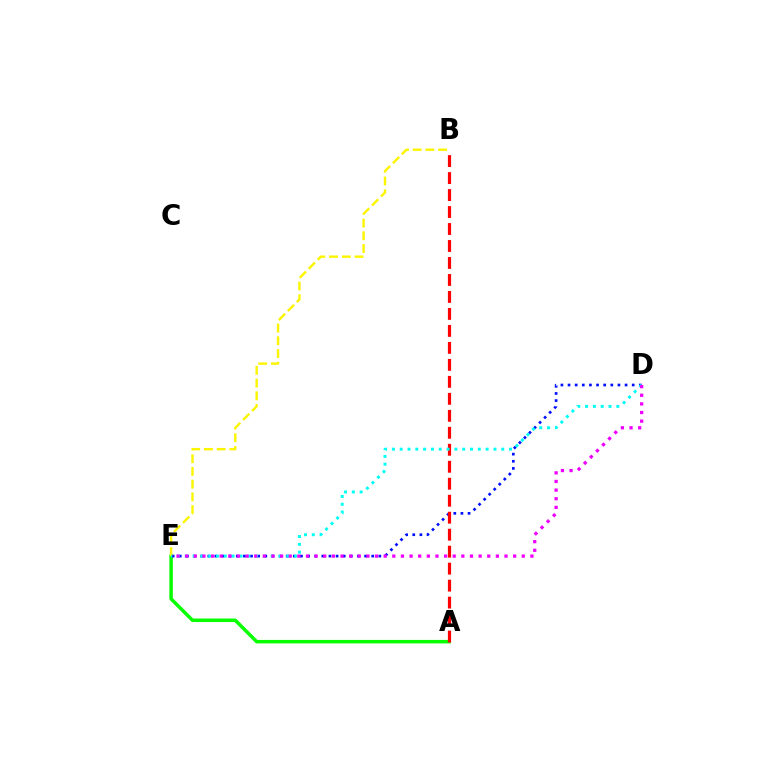{('A', 'E'): [{'color': '#08ff00', 'line_style': 'solid', 'thickness': 2.51}], ('D', 'E'): [{'color': '#0010ff', 'line_style': 'dotted', 'thickness': 1.94}, {'color': '#00fff6', 'line_style': 'dotted', 'thickness': 2.12}, {'color': '#ee00ff', 'line_style': 'dotted', 'thickness': 2.34}], ('B', 'E'): [{'color': '#fcf500', 'line_style': 'dashed', 'thickness': 1.73}], ('A', 'B'): [{'color': '#ff0000', 'line_style': 'dashed', 'thickness': 2.31}]}